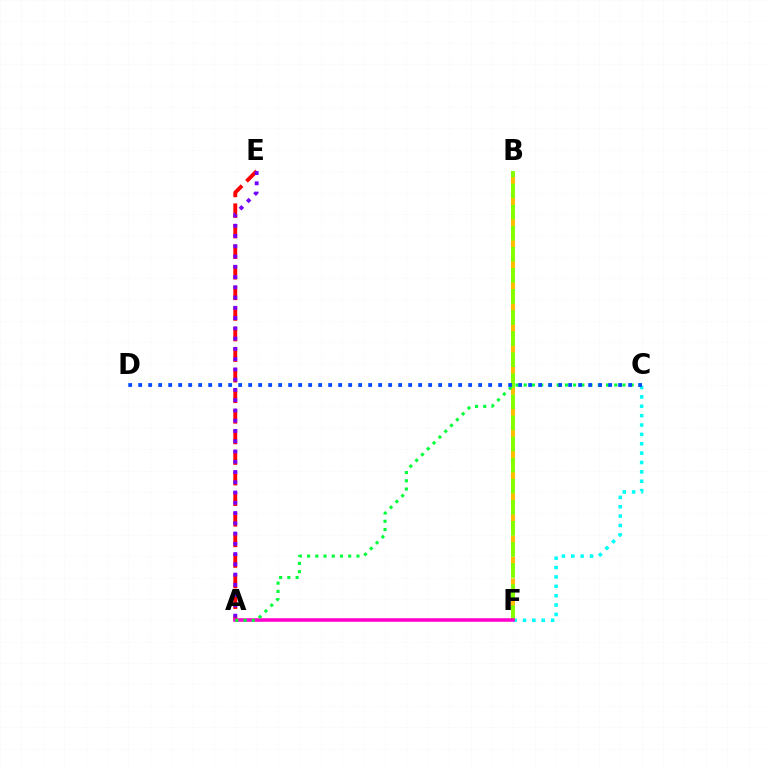{('B', 'F'): [{'color': '#ffbd00', 'line_style': 'dashed', 'thickness': 2.91}, {'color': '#84ff00', 'line_style': 'dashed', 'thickness': 2.86}], ('C', 'F'): [{'color': '#00fff6', 'line_style': 'dotted', 'thickness': 2.55}], ('A', 'E'): [{'color': '#ff0000', 'line_style': 'dashed', 'thickness': 2.8}, {'color': '#7200ff', 'line_style': 'dotted', 'thickness': 2.79}], ('A', 'F'): [{'color': '#ff00cf', 'line_style': 'solid', 'thickness': 2.57}], ('A', 'C'): [{'color': '#00ff39', 'line_style': 'dotted', 'thickness': 2.24}], ('C', 'D'): [{'color': '#004bff', 'line_style': 'dotted', 'thickness': 2.72}]}